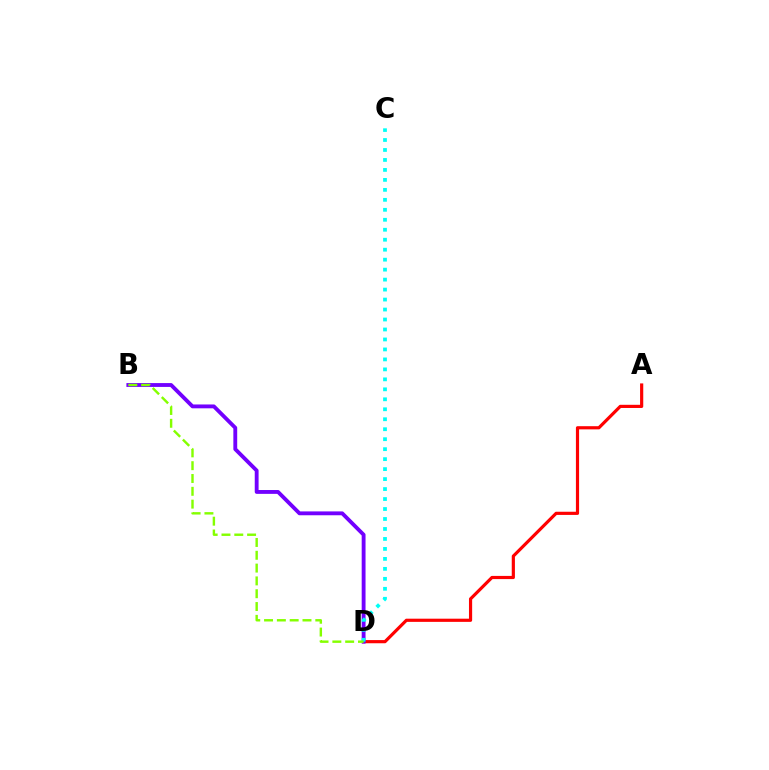{('A', 'D'): [{'color': '#ff0000', 'line_style': 'solid', 'thickness': 2.29}], ('B', 'D'): [{'color': '#7200ff', 'line_style': 'solid', 'thickness': 2.77}, {'color': '#84ff00', 'line_style': 'dashed', 'thickness': 1.74}], ('C', 'D'): [{'color': '#00fff6', 'line_style': 'dotted', 'thickness': 2.71}]}